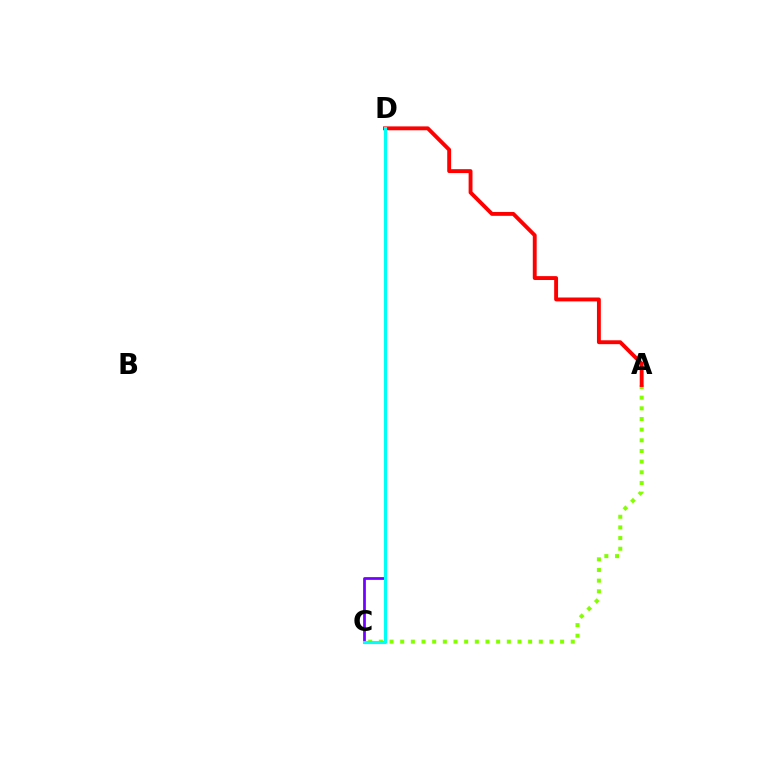{('A', 'C'): [{'color': '#84ff00', 'line_style': 'dotted', 'thickness': 2.9}], ('C', 'D'): [{'color': '#7200ff', 'line_style': 'solid', 'thickness': 1.97}, {'color': '#00fff6', 'line_style': 'solid', 'thickness': 2.24}], ('A', 'D'): [{'color': '#ff0000', 'line_style': 'solid', 'thickness': 2.79}]}